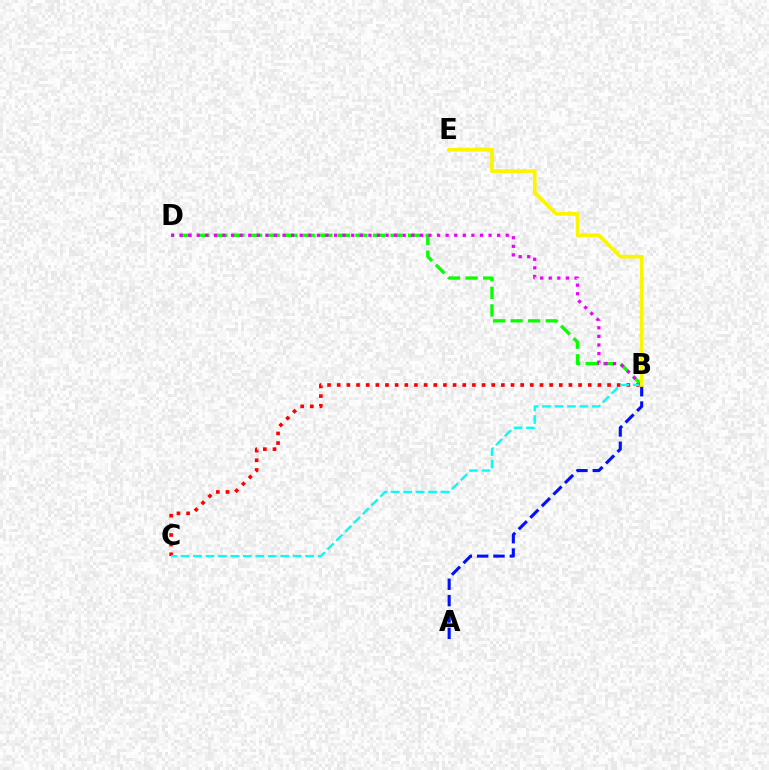{('B', 'C'): [{'color': '#ff0000', 'line_style': 'dotted', 'thickness': 2.62}, {'color': '#00fff6', 'line_style': 'dashed', 'thickness': 1.69}], ('A', 'B'): [{'color': '#0010ff', 'line_style': 'dashed', 'thickness': 2.22}], ('B', 'D'): [{'color': '#08ff00', 'line_style': 'dashed', 'thickness': 2.39}, {'color': '#ee00ff', 'line_style': 'dotted', 'thickness': 2.33}], ('B', 'E'): [{'color': '#fcf500', 'line_style': 'solid', 'thickness': 2.66}]}